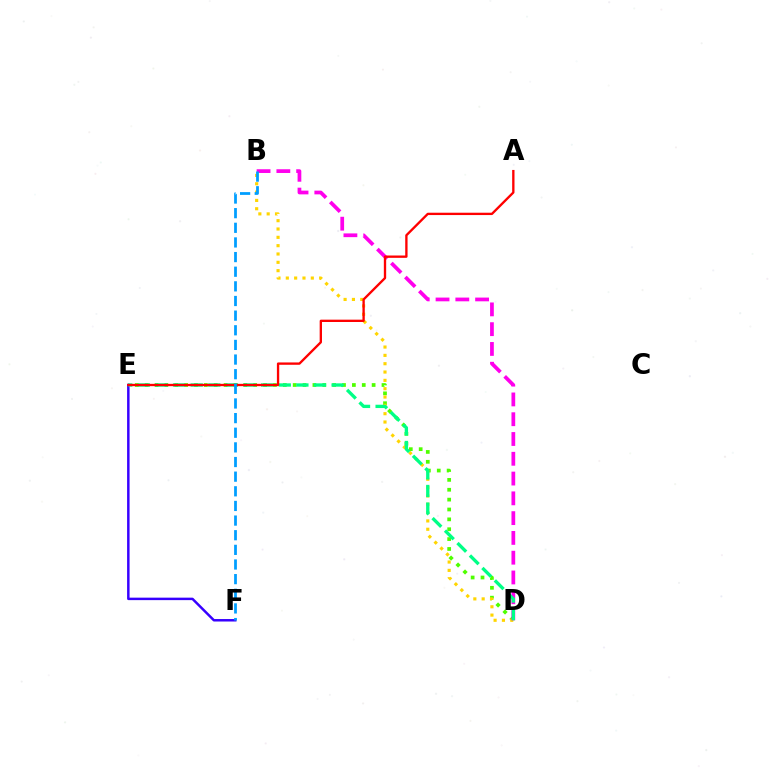{('D', 'E'): [{'color': '#4fff00', 'line_style': 'dotted', 'thickness': 2.68}, {'color': '#00ff86', 'line_style': 'dashed', 'thickness': 2.39}], ('B', 'D'): [{'color': '#ffd500', 'line_style': 'dotted', 'thickness': 2.26}, {'color': '#ff00ed', 'line_style': 'dashed', 'thickness': 2.69}], ('E', 'F'): [{'color': '#3700ff', 'line_style': 'solid', 'thickness': 1.78}], ('A', 'E'): [{'color': '#ff0000', 'line_style': 'solid', 'thickness': 1.68}], ('B', 'F'): [{'color': '#009eff', 'line_style': 'dashed', 'thickness': 1.99}]}